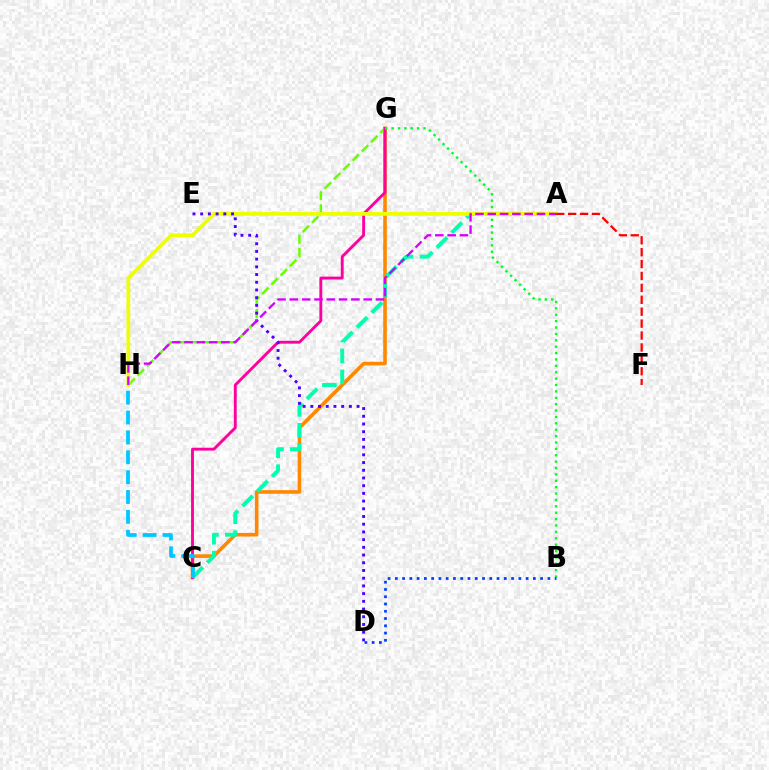{('C', 'G'): [{'color': '#ff8800', 'line_style': 'solid', 'thickness': 2.58}, {'color': '#ff00a0', 'line_style': 'solid', 'thickness': 2.07}], ('G', 'H'): [{'color': '#66ff00', 'line_style': 'dashed', 'thickness': 1.78}], ('B', 'G'): [{'color': '#00ff27', 'line_style': 'dotted', 'thickness': 1.73}], ('A', 'C'): [{'color': '#00ffaf', 'line_style': 'dashed', 'thickness': 2.84}], ('A', 'H'): [{'color': '#eeff00', 'line_style': 'solid', 'thickness': 2.68}, {'color': '#d600ff', 'line_style': 'dashed', 'thickness': 1.67}], ('D', 'E'): [{'color': '#4f00ff', 'line_style': 'dotted', 'thickness': 2.09}], ('C', 'H'): [{'color': '#00c7ff', 'line_style': 'dashed', 'thickness': 2.7}], ('A', 'F'): [{'color': '#ff0000', 'line_style': 'dashed', 'thickness': 1.62}], ('B', 'D'): [{'color': '#003fff', 'line_style': 'dotted', 'thickness': 1.97}]}